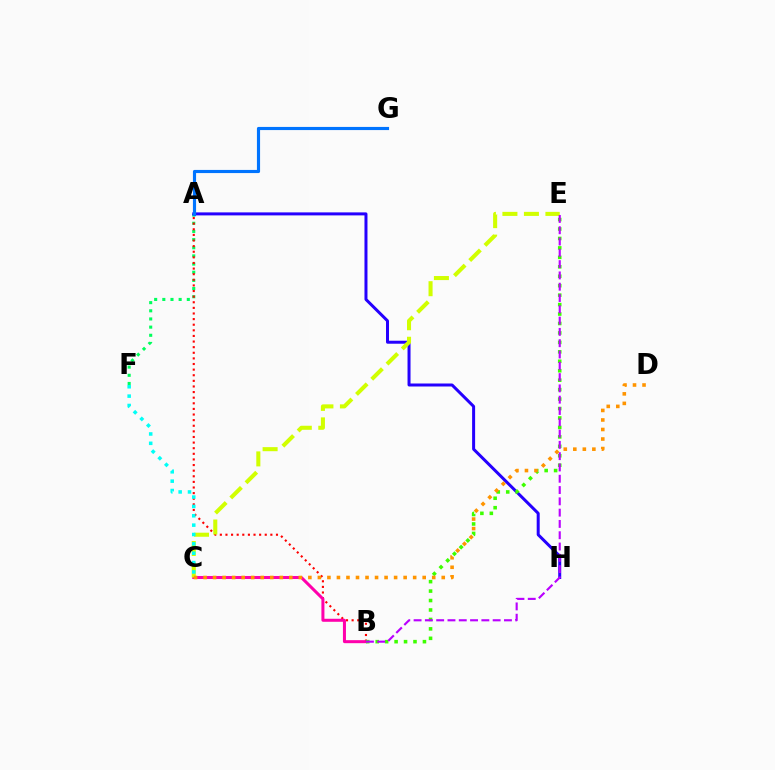{('A', 'F'): [{'color': '#00ff5c', 'line_style': 'dotted', 'thickness': 2.22}], ('A', 'B'): [{'color': '#ff0000', 'line_style': 'dotted', 'thickness': 1.53}], ('B', 'C'): [{'color': '#ff00ac', 'line_style': 'solid', 'thickness': 2.17}], ('A', 'H'): [{'color': '#2500ff', 'line_style': 'solid', 'thickness': 2.16}], ('C', 'E'): [{'color': '#d1ff00', 'line_style': 'dashed', 'thickness': 2.92}], ('A', 'G'): [{'color': '#0074ff', 'line_style': 'solid', 'thickness': 2.27}], ('B', 'E'): [{'color': '#3dff00', 'line_style': 'dotted', 'thickness': 2.57}, {'color': '#b900ff', 'line_style': 'dashed', 'thickness': 1.53}], ('C', 'F'): [{'color': '#00fff6', 'line_style': 'dotted', 'thickness': 2.54}], ('C', 'D'): [{'color': '#ff9400', 'line_style': 'dotted', 'thickness': 2.59}]}